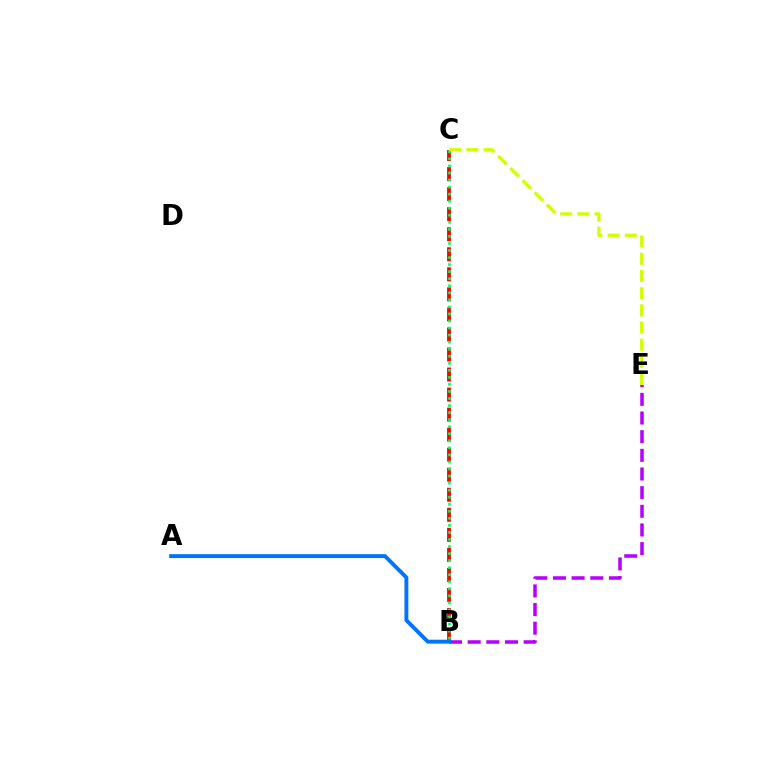{('B', 'C'): [{'color': '#ff0000', 'line_style': 'dashed', 'thickness': 2.72}, {'color': '#00ff5c', 'line_style': 'dotted', 'thickness': 1.92}], ('B', 'E'): [{'color': '#b900ff', 'line_style': 'dashed', 'thickness': 2.53}], ('A', 'B'): [{'color': '#0074ff', 'line_style': 'solid', 'thickness': 2.81}], ('C', 'E'): [{'color': '#d1ff00', 'line_style': 'dashed', 'thickness': 2.34}]}